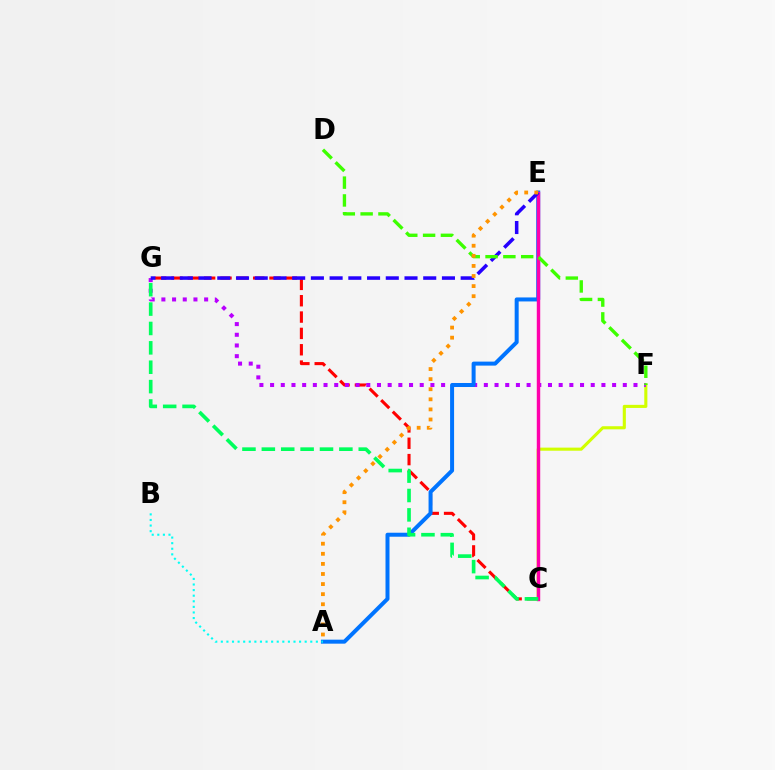{('C', 'F'): [{'color': '#d1ff00', 'line_style': 'solid', 'thickness': 2.23}], ('C', 'G'): [{'color': '#ff0000', 'line_style': 'dashed', 'thickness': 2.22}, {'color': '#00ff5c', 'line_style': 'dashed', 'thickness': 2.63}], ('F', 'G'): [{'color': '#b900ff', 'line_style': 'dotted', 'thickness': 2.9}], ('A', 'E'): [{'color': '#0074ff', 'line_style': 'solid', 'thickness': 2.88}, {'color': '#ff9400', 'line_style': 'dotted', 'thickness': 2.74}], ('C', 'E'): [{'color': '#ff00ac', 'line_style': 'solid', 'thickness': 2.46}], ('E', 'G'): [{'color': '#2500ff', 'line_style': 'dashed', 'thickness': 2.54}], ('D', 'F'): [{'color': '#3dff00', 'line_style': 'dashed', 'thickness': 2.42}], ('A', 'B'): [{'color': '#00fff6', 'line_style': 'dotted', 'thickness': 1.52}]}